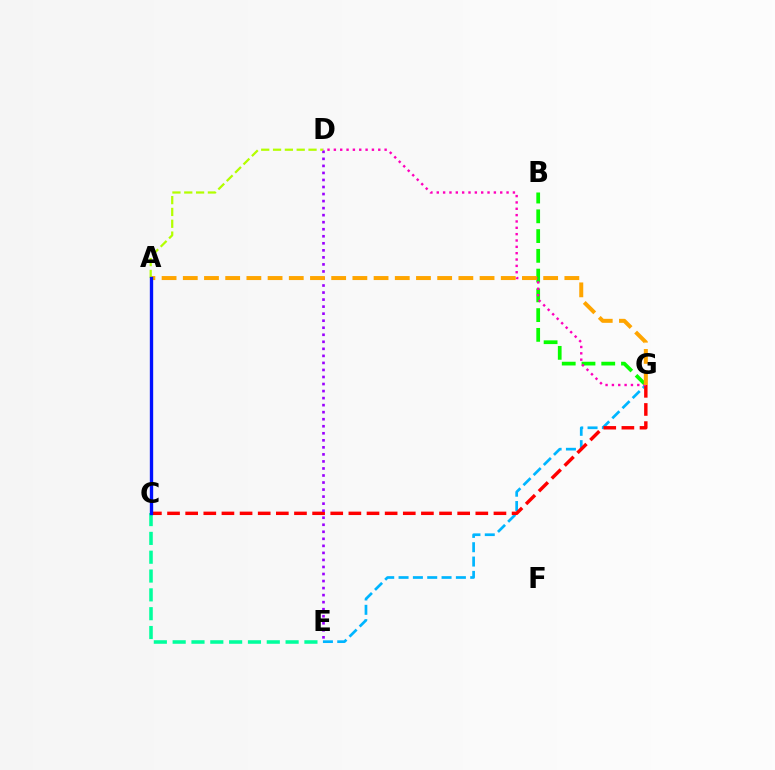{('E', 'G'): [{'color': '#00b5ff', 'line_style': 'dashed', 'thickness': 1.95}], ('C', 'G'): [{'color': '#ff0000', 'line_style': 'dashed', 'thickness': 2.46}], ('C', 'E'): [{'color': '#00ff9d', 'line_style': 'dashed', 'thickness': 2.56}], ('D', 'E'): [{'color': '#9b00ff', 'line_style': 'dotted', 'thickness': 1.91}], ('B', 'G'): [{'color': '#08ff00', 'line_style': 'dashed', 'thickness': 2.68}], ('D', 'G'): [{'color': '#ff00bd', 'line_style': 'dotted', 'thickness': 1.72}], ('A', 'G'): [{'color': '#ffa500', 'line_style': 'dashed', 'thickness': 2.88}], ('A', 'D'): [{'color': '#b3ff00', 'line_style': 'dashed', 'thickness': 1.61}], ('A', 'C'): [{'color': '#0010ff', 'line_style': 'solid', 'thickness': 2.41}]}